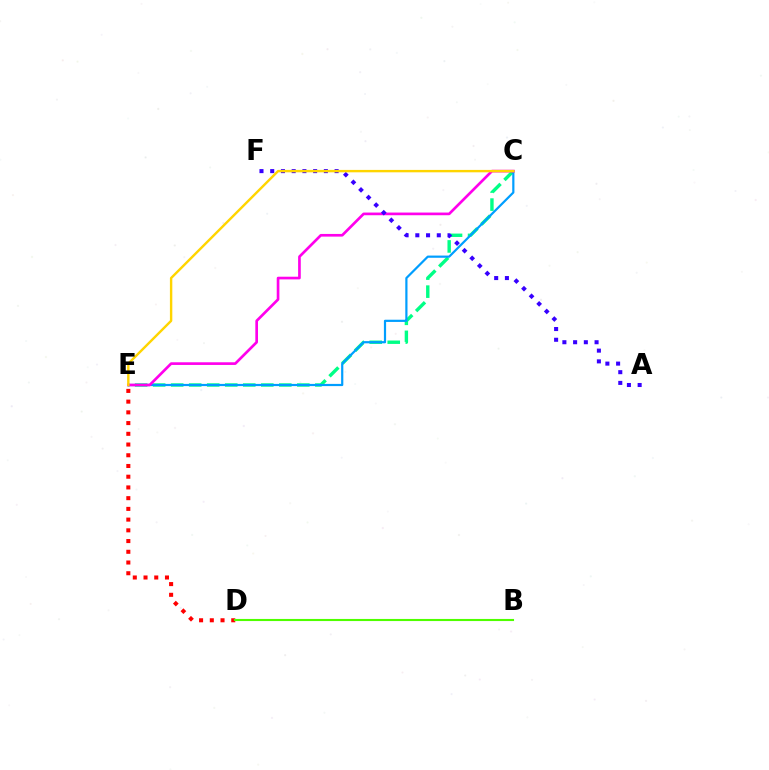{('D', 'E'): [{'color': '#ff0000', 'line_style': 'dotted', 'thickness': 2.91}], ('C', 'E'): [{'color': '#00ff86', 'line_style': 'dashed', 'thickness': 2.45}, {'color': '#009eff', 'line_style': 'solid', 'thickness': 1.59}, {'color': '#ff00ed', 'line_style': 'solid', 'thickness': 1.93}, {'color': '#ffd500', 'line_style': 'solid', 'thickness': 1.73}], ('B', 'D'): [{'color': '#4fff00', 'line_style': 'solid', 'thickness': 1.52}], ('A', 'F'): [{'color': '#3700ff', 'line_style': 'dotted', 'thickness': 2.92}]}